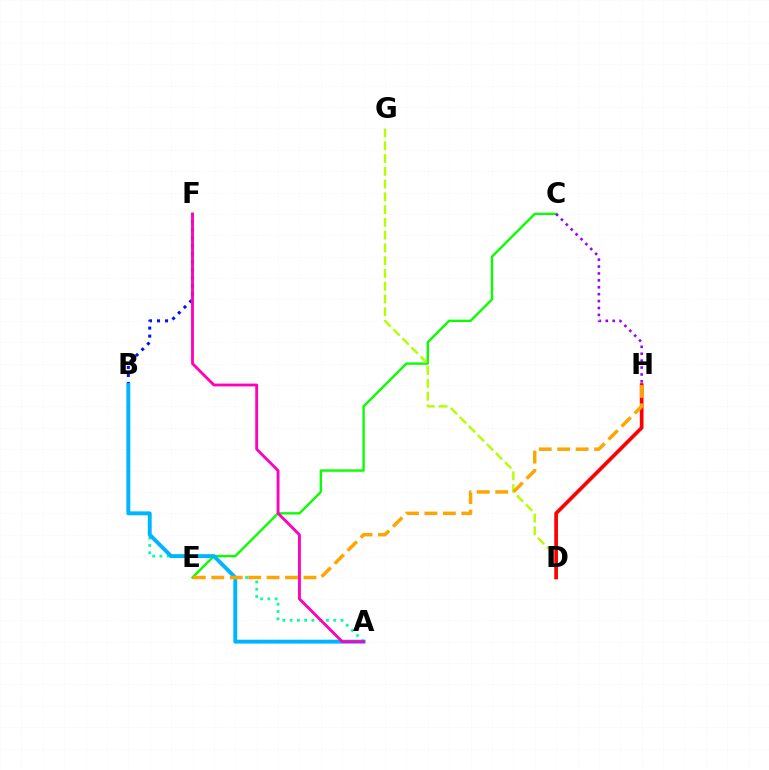{('A', 'B'): [{'color': '#00ff9d', 'line_style': 'dotted', 'thickness': 1.98}, {'color': '#00b5ff', 'line_style': 'solid', 'thickness': 2.81}], ('C', 'E'): [{'color': '#08ff00', 'line_style': 'solid', 'thickness': 1.7}], ('D', 'G'): [{'color': '#b3ff00', 'line_style': 'dashed', 'thickness': 1.73}], ('B', 'F'): [{'color': '#0010ff', 'line_style': 'dotted', 'thickness': 2.18}], ('D', 'H'): [{'color': '#ff0000', 'line_style': 'solid', 'thickness': 2.66}], ('C', 'H'): [{'color': '#9b00ff', 'line_style': 'dotted', 'thickness': 1.88}], ('E', 'H'): [{'color': '#ffa500', 'line_style': 'dashed', 'thickness': 2.51}], ('A', 'F'): [{'color': '#ff00bd', 'line_style': 'solid', 'thickness': 2.04}]}